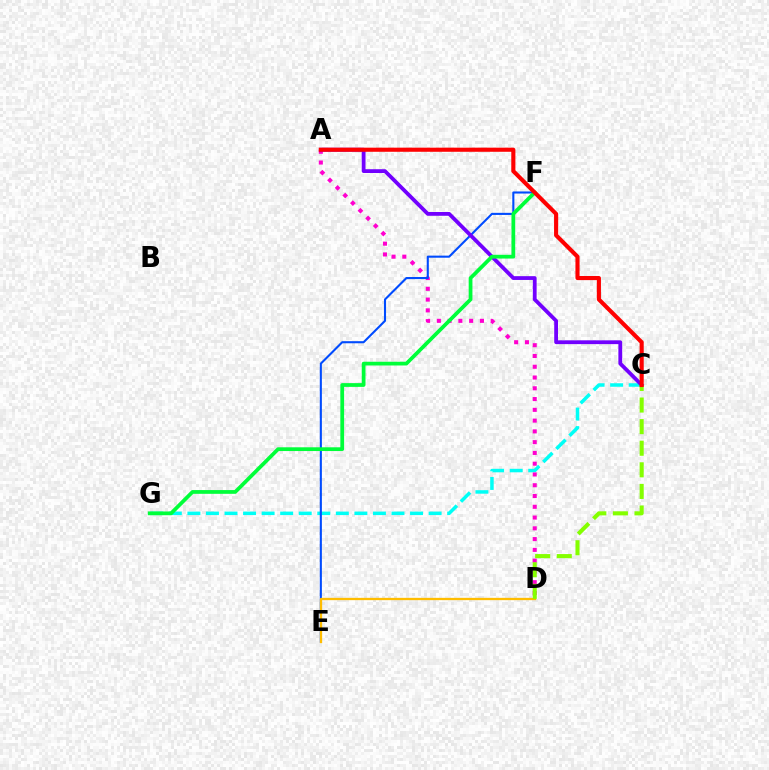{('C', 'G'): [{'color': '#00fff6', 'line_style': 'dashed', 'thickness': 2.52}], ('A', 'D'): [{'color': '#ff00cf', 'line_style': 'dotted', 'thickness': 2.93}], ('E', 'F'): [{'color': '#004bff', 'line_style': 'solid', 'thickness': 1.51}], ('A', 'C'): [{'color': '#7200ff', 'line_style': 'solid', 'thickness': 2.73}, {'color': '#ff0000', 'line_style': 'solid', 'thickness': 2.96}], ('F', 'G'): [{'color': '#00ff39', 'line_style': 'solid', 'thickness': 2.7}], ('D', 'E'): [{'color': '#ffbd00', 'line_style': 'solid', 'thickness': 1.66}], ('C', 'D'): [{'color': '#84ff00', 'line_style': 'dashed', 'thickness': 2.93}]}